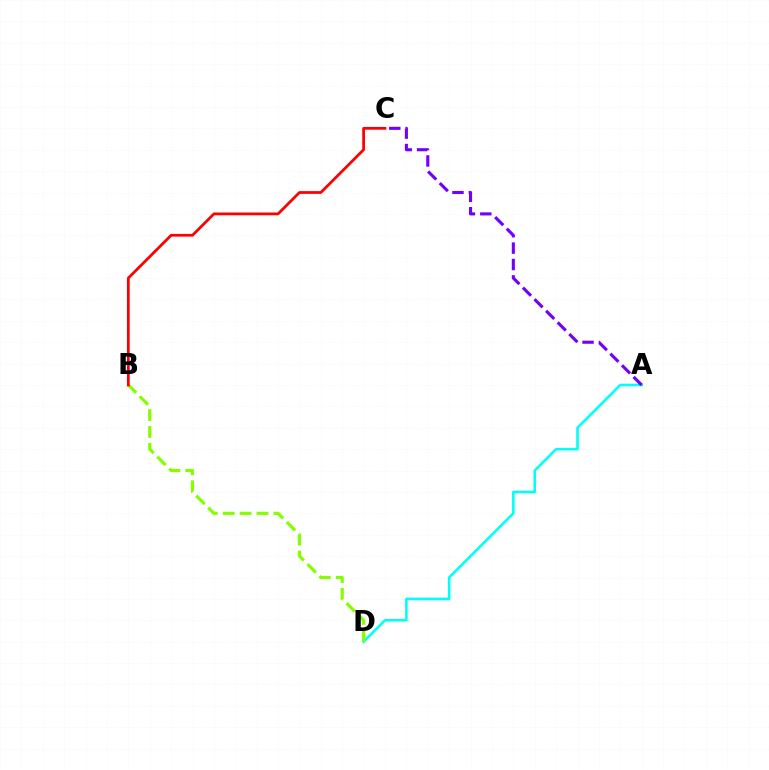{('A', 'D'): [{'color': '#00fff6', 'line_style': 'solid', 'thickness': 1.86}], ('A', 'C'): [{'color': '#7200ff', 'line_style': 'dashed', 'thickness': 2.23}], ('B', 'D'): [{'color': '#84ff00', 'line_style': 'dashed', 'thickness': 2.3}], ('B', 'C'): [{'color': '#ff0000', 'line_style': 'solid', 'thickness': 1.99}]}